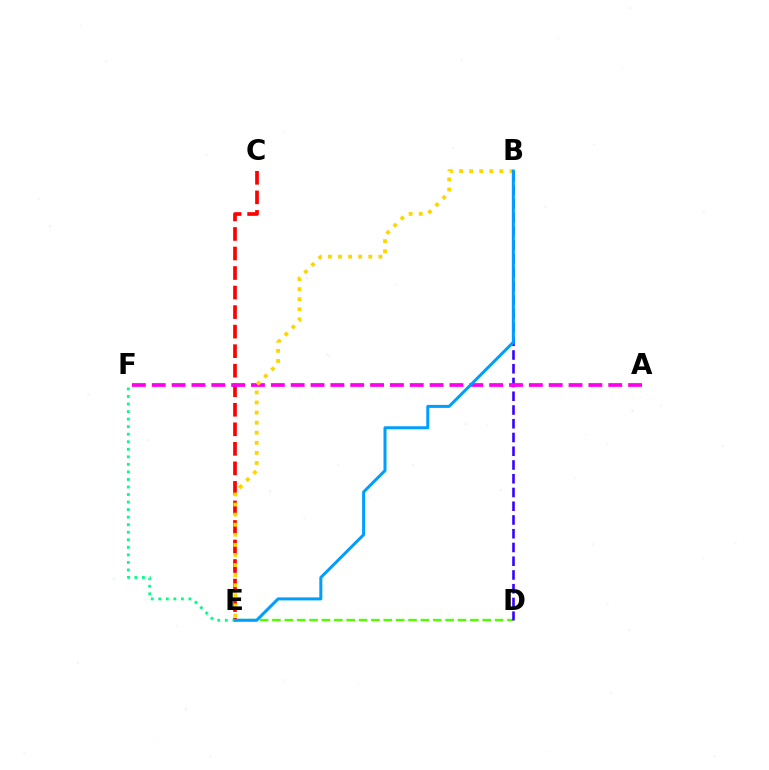{('D', 'E'): [{'color': '#4fff00', 'line_style': 'dashed', 'thickness': 1.68}], ('C', 'E'): [{'color': '#ff0000', 'line_style': 'dashed', 'thickness': 2.65}], ('B', 'D'): [{'color': '#3700ff', 'line_style': 'dashed', 'thickness': 1.87}], ('A', 'F'): [{'color': '#ff00ed', 'line_style': 'dashed', 'thickness': 2.7}], ('B', 'E'): [{'color': '#ffd500', 'line_style': 'dotted', 'thickness': 2.74}, {'color': '#009eff', 'line_style': 'solid', 'thickness': 2.17}], ('E', 'F'): [{'color': '#00ff86', 'line_style': 'dotted', 'thickness': 2.05}]}